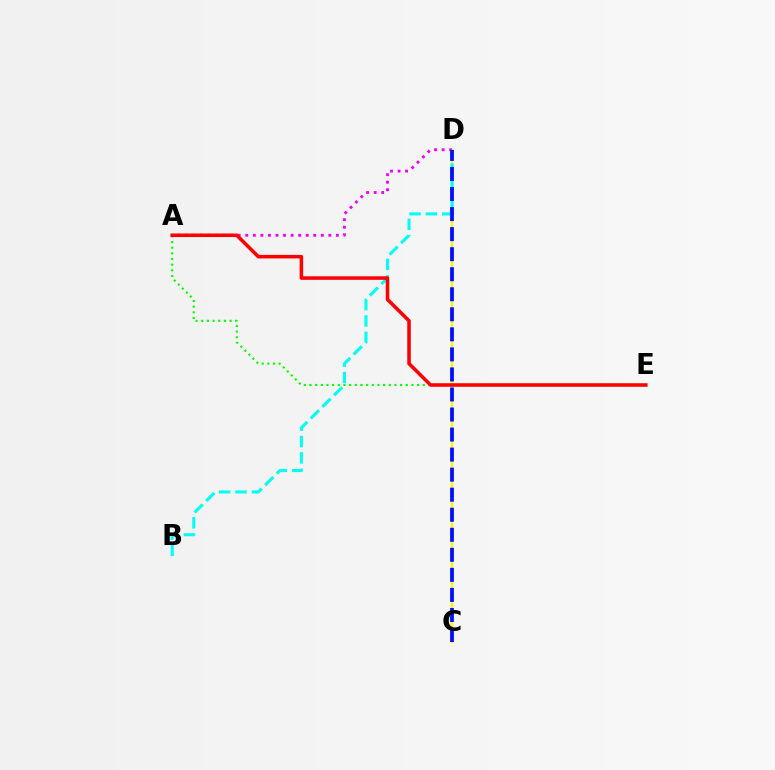{('C', 'D'): [{'color': '#fcf500', 'line_style': 'solid', 'thickness': 1.58}, {'color': '#0010ff', 'line_style': 'dashed', 'thickness': 2.72}], ('B', 'D'): [{'color': '#00fff6', 'line_style': 'dashed', 'thickness': 2.22}], ('A', 'D'): [{'color': '#ee00ff', 'line_style': 'dotted', 'thickness': 2.05}], ('A', 'E'): [{'color': '#08ff00', 'line_style': 'dotted', 'thickness': 1.54}, {'color': '#ff0000', 'line_style': 'solid', 'thickness': 2.56}]}